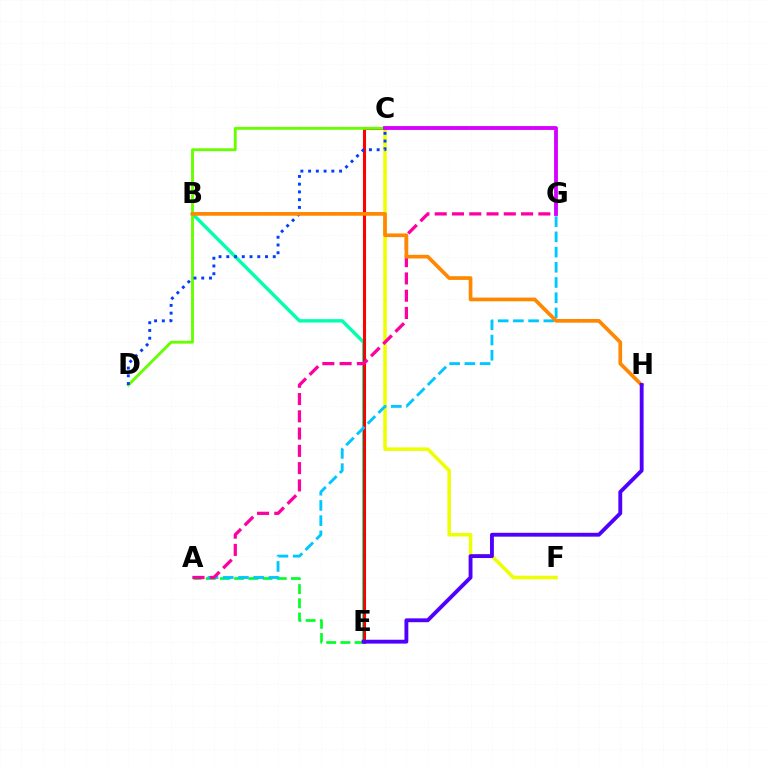{('B', 'E'): [{'color': '#00ffaf', 'line_style': 'solid', 'thickness': 2.45}], ('C', 'F'): [{'color': '#eeff00', 'line_style': 'solid', 'thickness': 2.53}], ('C', 'E'): [{'color': '#ff0000', 'line_style': 'solid', 'thickness': 2.22}], ('C', 'D'): [{'color': '#66ff00', 'line_style': 'solid', 'thickness': 2.07}, {'color': '#003fff', 'line_style': 'dotted', 'thickness': 2.1}], ('A', 'E'): [{'color': '#00ff27', 'line_style': 'dashed', 'thickness': 1.93}], ('A', 'G'): [{'color': '#00c7ff', 'line_style': 'dashed', 'thickness': 2.07}, {'color': '#ff00a0', 'line_style': 'dashed', 'thickness': 2.35}], ('C', 'G'): [{'color': '#d600ff', 'line_style': 'solid', 'thickness': 2.75}], ('B', 'H'): [{'color': '#ff8800', 'line_style': 'solid', 'thickness': 2.66}], ('E', 'H'): [{'color': '#4f00ff', 'line_style': 'solid', 'thickness': 2.77}]}